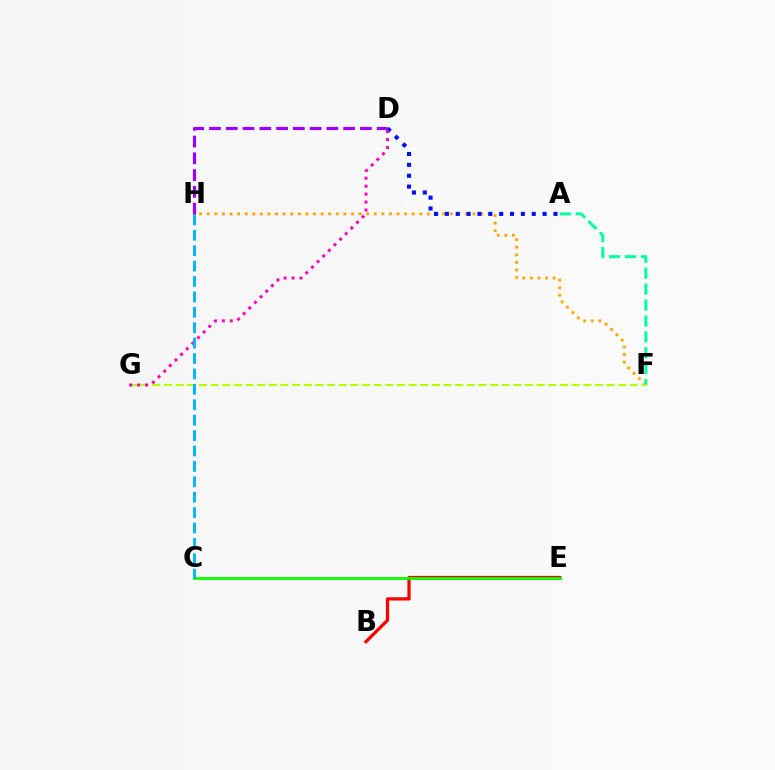{('F', 'H'): [{'color': '#ffa500', 'line_style': 'dotted', 'thickness': 2.06}], ('A', 'D'): [{'color': '#0010ff', 'line_style': 'dotted', 'thickness': 2.95}], ('B', 'E'): [{'color': '#ff0000', 'line_style': 'solid', 'thickness': 2.34}], ('A', 'F'): [{'color': '#00ff9d', 'line_style': 'dashed', 'thickness': 2.16}], ('C', 'E'): [{'color': '#08ff00', 'line_style': 'solid', 'thickness': 2.04}], ('F', 'G'): [{'color': '#b3ff00', 'line_style': 'dashed', 'thickness': 1.58}], ('D', 'G'): [{'color': '#ff00bd', 'line_style': 'dotted', 'thickness': 2.16}], ('C', 'H'): [{'color': '#00b5ff', 'line_style': 'dashed', 'thickness': 2.09}], ('D', 'H'): [{'color': '#9b00ff', 'line_style': 'dashed', 'thickness': 2.28}]}